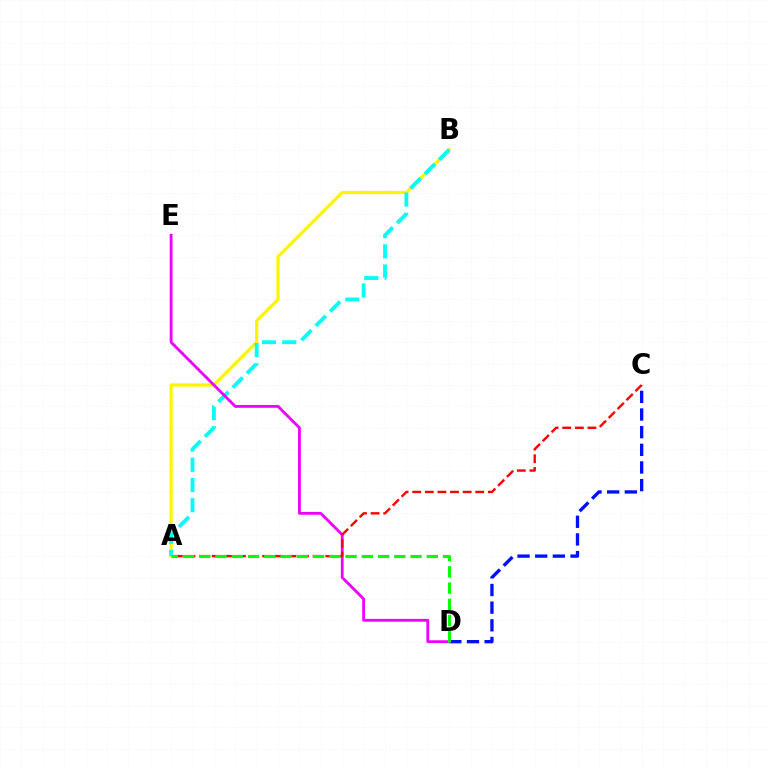{('A', 'B'): [{'color': '#fcf500', 'line_style': 'solid', 'thickness': 2.33}, {'color': '#00fff6', 'line_style': 'dashed', 'thickness': 2.74}], ('C', 'D'): [{'color': '#0010ff', 'line_style': 'dashed', 'thickness': 2.4}], ('D', 'E'): [{'color': '#ee00ff', 'line_style': 'solid', 'thickness': 2.03}], ('A', 'C'): [{'color': '#ff0000', 'line_style': 'dashed', 'thickness': 1.71}], ('A', 'D'): [{'color': '#08ff00', 'line_style': 'dashed', 'thickness': 2.21}]}